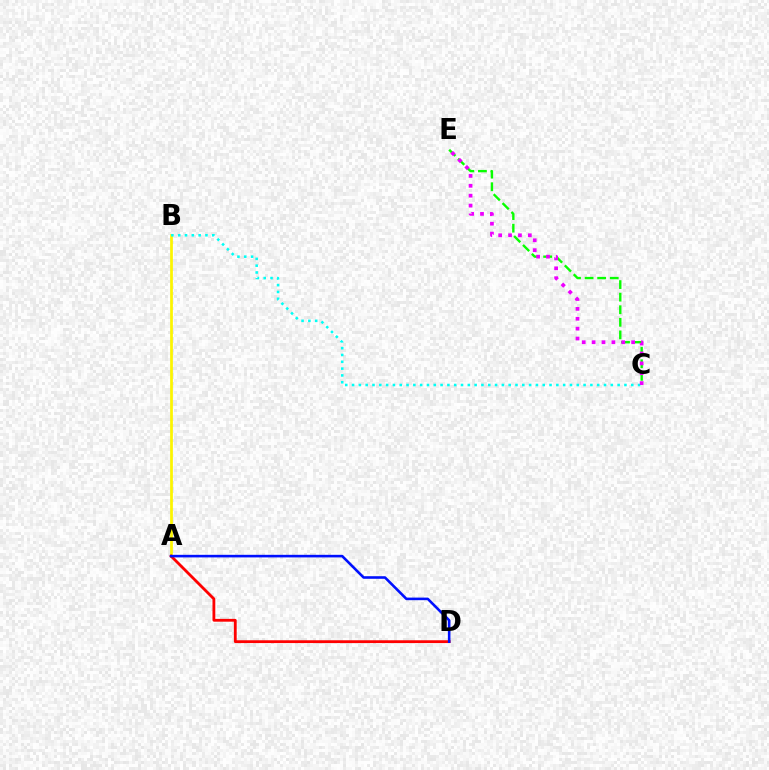{('C', 'E'): [{'color': '#08ff00', 'line_style': 'dashed', 'thickness': 1.71}, {'color': '#ee00ff', 'line_style': 'dotted', 'thickness': 2.69}], ('A', 'B'): [{'color': '#fcf500', 'line_style': 'solid', 'thickness': 1.97}], ('B', 'C'): [{'color': '#00fff6', 'line_style': 'dotted', 'thickness': 1.85}], ('A', 'D'): [{'color': '#ff0000', 'line_style': 'solid', 'thickness': 2.02}, {'color': '#0010ff', 'line_style': 'solid', 'thickness': 1.86}]}